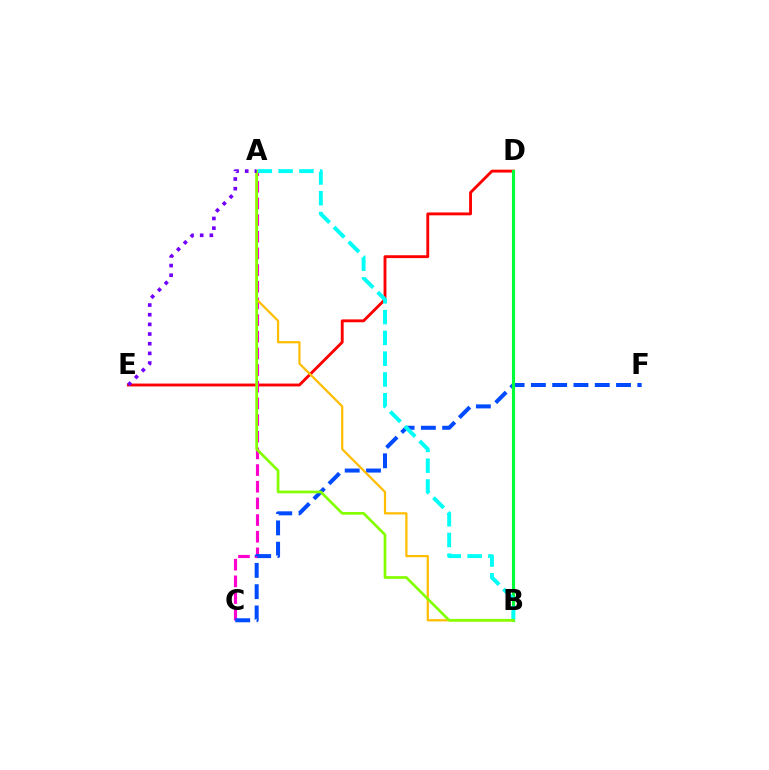{('D', 'E'): [{'color': '#ff0000', 'line_style': 'solid', 'thickness': 2.06}], ('A', 'C'): [{'color': '#ff00cf', 'line_style': 'dashed', 'thickness': 2.26}], ('C', 'F'): [{'color': '#004bff', 'line_style': 'dashed', 'thickness': 2.89}], ('B', 'D'): [{'color': '#00ff39', 'line_style': 'solid', 'thickness': 2.24}], ('A', 'B'): [{'color': '#ffbd00', 'line_style': 'solid', 'thickness': 1.6}, {'color': '#00fff6', 'line_style': 'dashed', 'thickness': 2.82}, {'color': '#84ff00', 'line_style': 'solid', 'thickness': 1.95}], ('A', 'E'): [{'color': '#7200ff', 'line_style': 'dotted', 'thickness': 2.63}]}